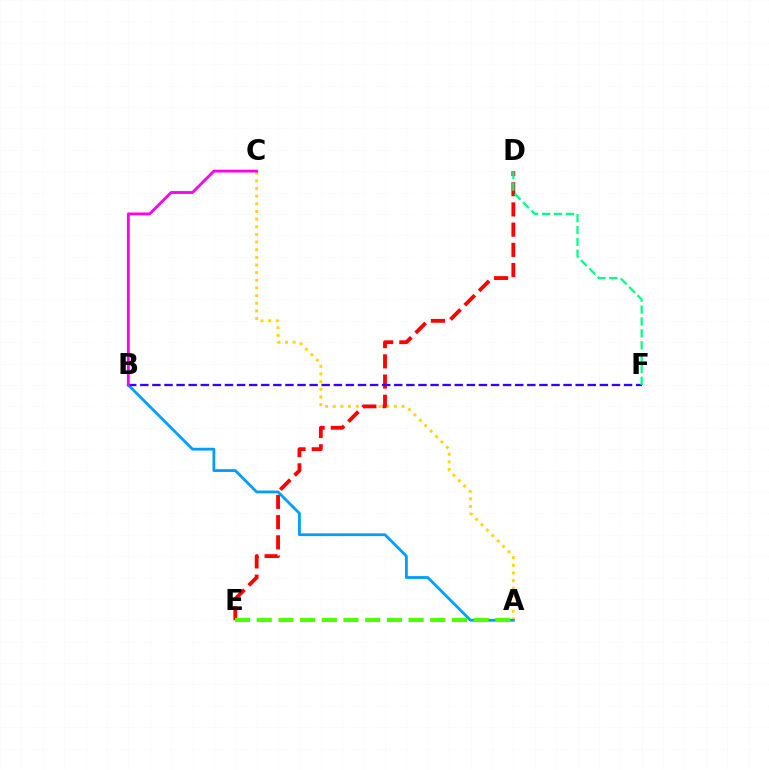{('A', 'C'): [{'color': '#ffd500', 'line_style': 'dotted', 'thickness': 2.08}], ('D', 'E'): [{'color': '#ff0000', 'line_style': 'dashed', 'thickness': 2.75}], ('A', 'B'): [{'color': '#009eff', 'line_style': 'solid', 'thickness': 2.02}], ('A', 'E'): [{'color': '#4fff00', 'line_style': 'dashed', 'thickness': 2.95}], ('B', 'F'): [{'color': '#3700ff', 'line_style': 'dashed', 'thickness': 1.64}], ('B', 'C'): [{'color': '#ff00ed', 'line_style': 'solid', 'thickness': 2.03}], ('D', 'F'): [{'color': '#00ff86', 'line_style': 'dashed', 'thickness': 1.61}]}